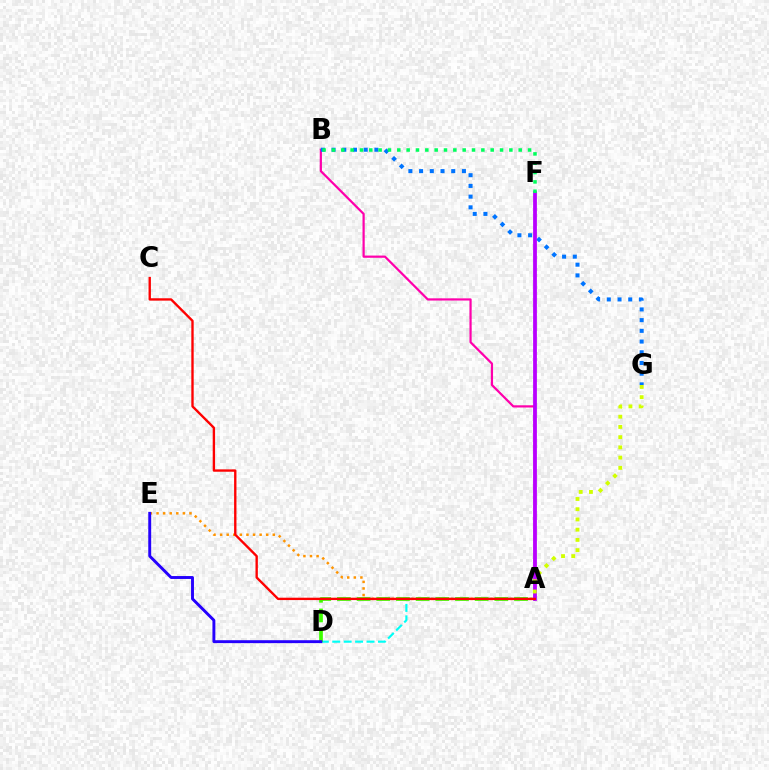{('A', 'E'): [{'color': '#ff9400', 'line_style': 'dotted', 'thickness': 1.79}], ('A', 'D'): [{'color': '#00fff6', 'line_style': 'dashed', 'thickness': 1.55}, {'color': '#3dff00', 'line_style': 'dashed', 'thickness': 2.67}], ('A', 'B'): [{'color': '#ff00ac', 'line_style': 'solid', 'thickness': 1.6}], ('B', 'G'): [{'color': '#0074ff', 'line_style': 'dotted', 'thickness': 2.91}], ('A', 'F'): [{'color': '#b900ff', 'line_style': 'solid', 'thickness': 2.73}], ('A', 'G'): [{'color': '#d1ff00', 'line_style': 'dotted', 'thickness': 2.78}], ('A', 'C'): [{'color': '#ff0000', 'line_style': 'solid', 'thickness': 1.7}], ('D', 'E'): [{'color': '#2500ff', 'line_style': 'solid', 'thickness': 2.1}], ('B', 'F'): [{'color': '#00ff5c', 'line_style': 'dotted', 'thickness': 2.54}]}